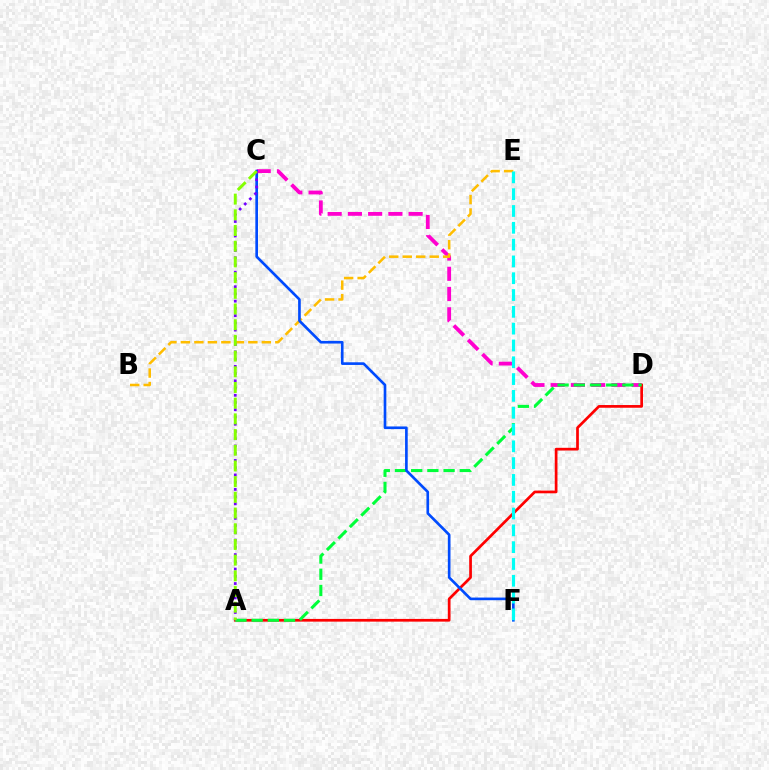{('C', 'D'): [{'color': '#ff00cf', 'line_style': 'dashed', 'thickness': 2.75}], ('B', 'E'): [{'color': '#ffbd00', 'line_style': 'dashed', 'thickness': 1.83}], ('A', 'D'): [{'color': '#ff0000', 'line_style': 'solid', 'thickness': 1.95}, {'color': '#00ff39', 'line_style': 'dashed', 'thickness': 2.2}], ('C', 'F'): [{'color': '#004bff', 'line_style': 'solid', 'thickness': 1.91}], ('A', 'C'): [{'color': '#7200ff', 'line_style': 'dotted', 'thickness': 1.97}, {'color': '#84ff00', 'line_style': 'dashed', 'thickness': 2.13}], ('E', 'F'): [{'color': '#00fff6', 'line_style': 'dashed', 'thickness': 2.28}]}